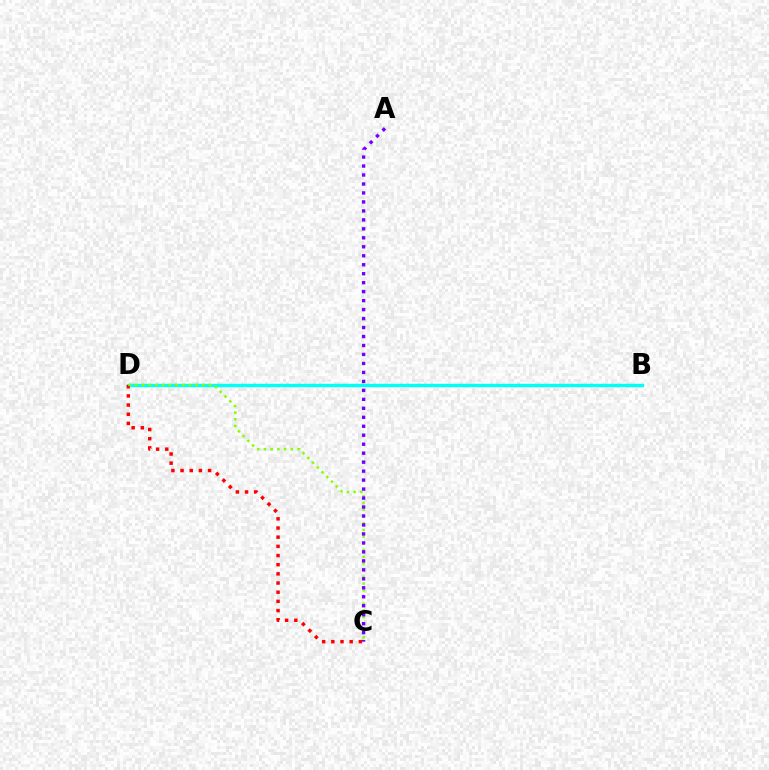{('B', 'D'): [{'color': '#00fff6', 'line_style': 'solid', 'thickness': 2.43}], ('C', 'D'): [{'color': '#ff0000', 'line_style': 'dotted', 'thickness': 2.49}, {'color': '#84ff00', 'line_style': 'dotted', 'thickness': 1.82}], ('A', 'C'): [{'color': '#7200ff', 'line_style': 'dotted', 'thickness': 2.44}]}